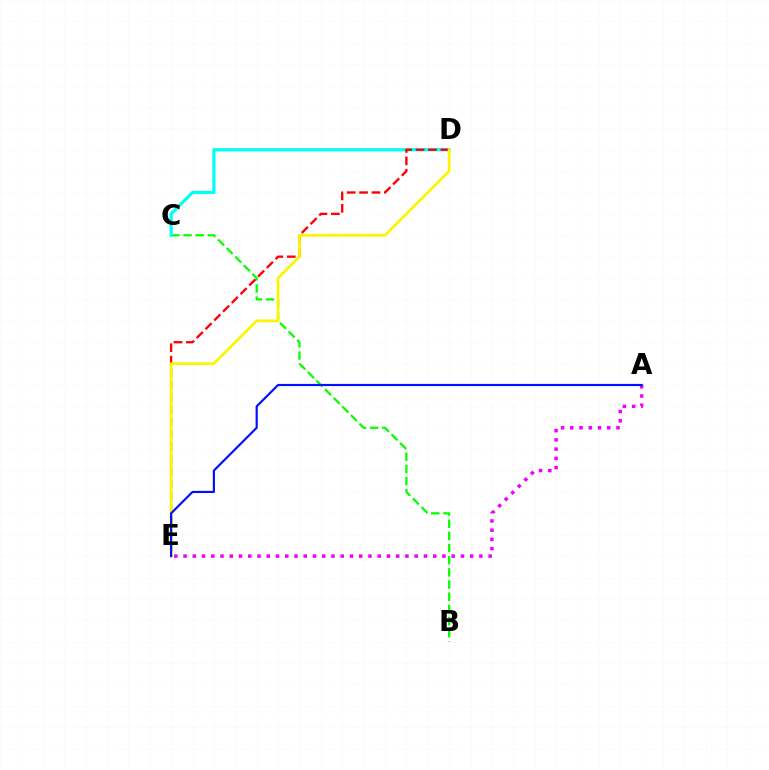{('B', 'C'): [{'color': '#08ff00', 'line_style': 'dashed', 'thickness': 1.65}], ('A', 'E'): [{'color': '#ee00ff', 'line_style': 'dotted', 'thickness': 2.51}, {'color': '#0010ff', 'line_style': 'solid', 'thickness': 1.56}], ('C', 'D'): [{'color': '#00fff6', 'line_style': 'solid', 'thickness': 2.33}], ('D', 'E'): [{'color': '#ff0000', 'line_style': 'dashed', 'thickness': 1.68}, {'color': '#fcf500', 'line_style': 'solid', 'thickness': 1.95}]}